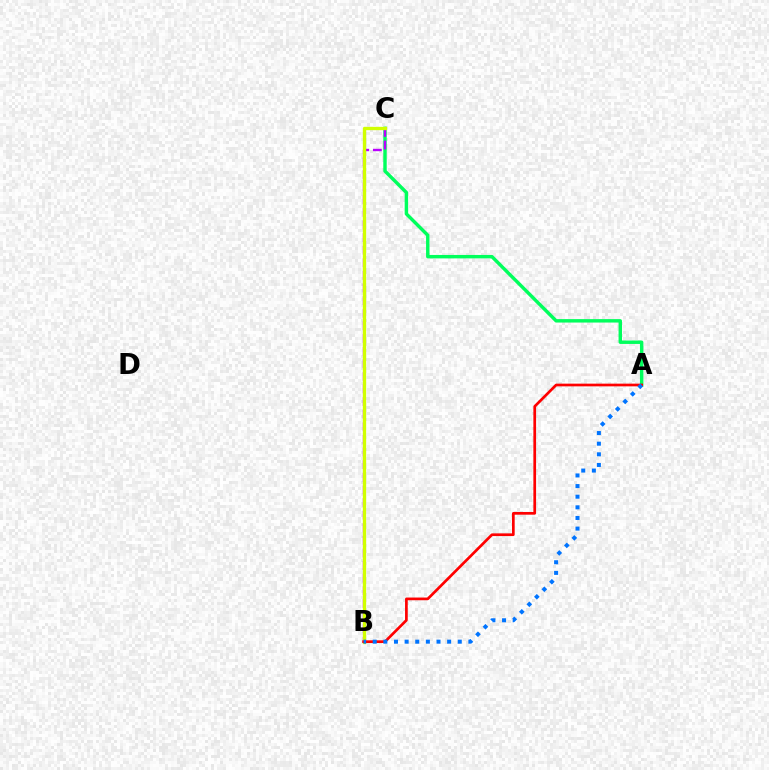{('A', 'C'): [{'color': '#00ff5c', 'line_style': 'solid', 'thickness': 2.47}], ('B', 'C'): [{'color': '#b900ff', 'line_style': 'dashed', 'thickness': 1.71}, {'color': '#d1ff00', 'line_style': 'solid', 'thickness': 2.4}], ('A', 'B'): [{'color': '#ff0000', 'line_style': 'solid', 'thickness': 1.95}, {'color': '#0074ff', 'line_style': 'dotted', 'thickness': 2.89}]}